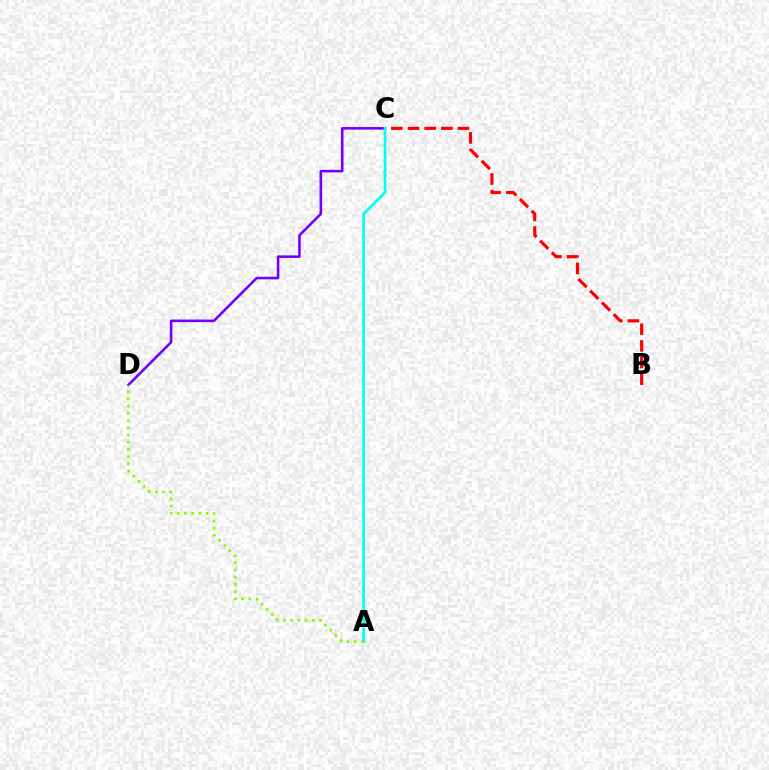{('C', 'D'): [{'color': '#7200ff', 'line_style': 'solid', 'thickness': 1.86}], ('B', 'C'): [{'color': '#ff0000', 'line_style': 'dashed', 'thickness': 2.26}], ('A', 'C'): [{'color': '#00fff6', 'line_style': 'solid', 'thickness': 1.96}], ('A', 'D'): [{'color': '#84ff00', 'line_style': 'dotted', 'thickness': 1.96}]}